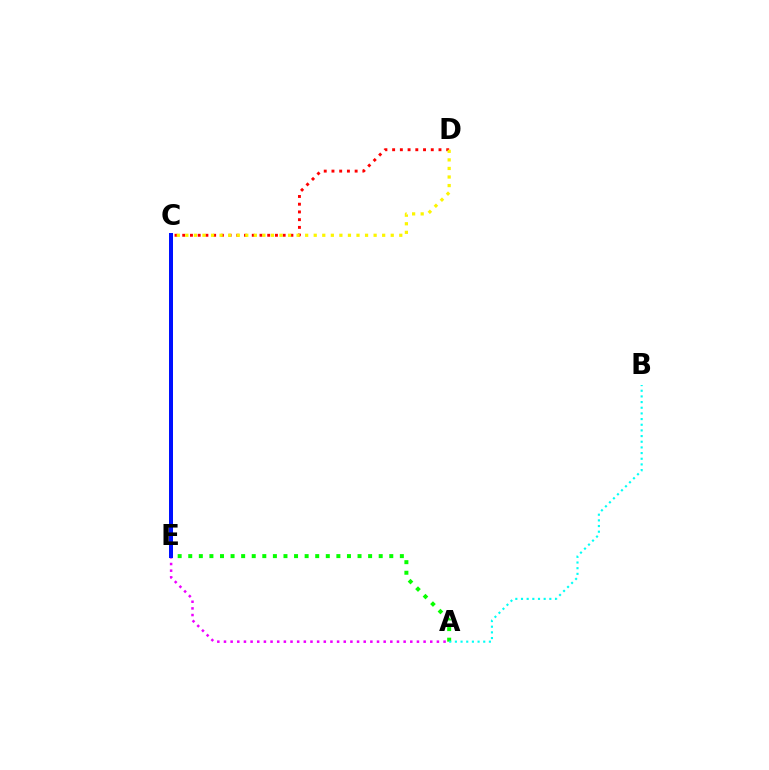{('A', 'E'): [{'color': '#08ff00', 'line_style': 'dotted', 'thickness': 2.87}, {'color': '#ee00ff', 'line_style': 'dotted', 'thickness': 1.81}], ('C', 'D'): [{'color': '#ff0000', 'line_style': 'dotted', 'thickness': 2.1}, {'color': '#fcf500', 'line_style': 'dotted', 'thickness': 2.32}], ('A', 'B'): [{'color': '#00fff6', 'line_style': 'dotted', 'thickness': 1.54}], ('C', 'E'): [{'color': '#0010ff', 'line_style': 'solid', 'thickness': 2.88}]}